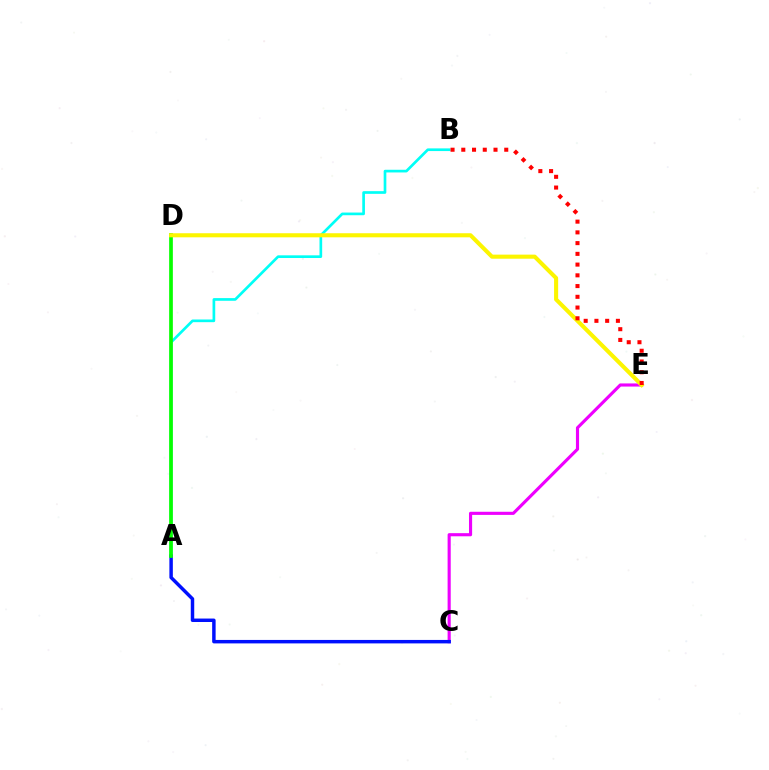{('C', 'E'): [{'color': '#ee00ff', 'line_style': 'solid', 'thickness': 2.25}], ('A', 'B'): [{'color': '#00fff6', 'line_style': 'solid', 'thickness': 1.93}], ('A', 'C'): [{'color': '#0010ff', 'line_style': 'solid', 'thickness': 2.49}], ('A', 'D'): [{'color': '#08ff00', 'line_style': 'solid', 'thickness': 2.67}], ('D', 'E'): [{'color': '#fcf500', 'line_style': 'solid', 'thickness': 2.94}], ('B', 'E'): [{'color': '#ff0000', 'line_style': 'dotted', 'thickness': 2.92}]}